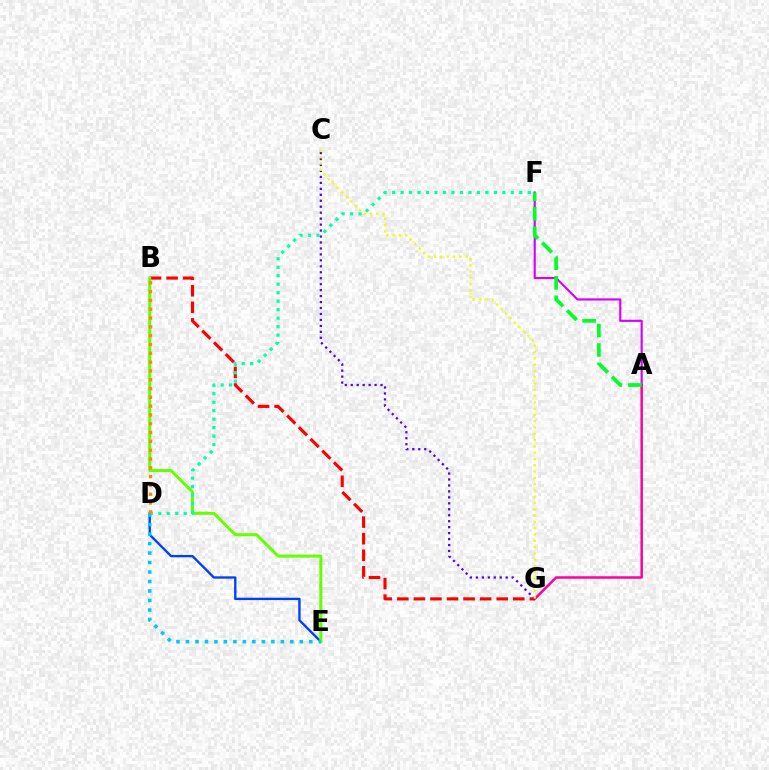{('A', 'G'): [{'color': '#ff00a0', 'line_style': 'solid', 'thickness': 1.8}], ('B', 'G'): [{'color': '#ff0000', 'line_style': 'dashed', 'thickness': 2.25}], ('A', 'F'): [{'color': '#d600ff', 'line_style': 'solid', 'thickness': 1.55}, {'color': '#00ff27', 'line_style': 'dashed', 'thickness': 2.65}], ('D', 'E'): [{'color': '#003fff', 'line_style': 'solid', 'thickness': 1.7}, {'color': '#00c7ff', 'line_style': 'dotted', 'thickness': 2.58}], ('C', 'G'): [{'color': '#4f00ff', 'line_style': 'dotted', 'thickness': 1.62}, {'color': '#eeff00', 'line_style': 'dotted', 'thickness': 1.71}], ('B', 'E'): [{'color': '#66ff00', 'line_style': 'solid', 'thickness': 2.16}], ('D', 'F'): [{'color': '#00ffaf', 'line_style': 'dotted', 'thickness': 2.3}], ('B', 'D'): [{'color': '#ff8800', 'line_style': 'dotted', 'thickness': 2.39}]}